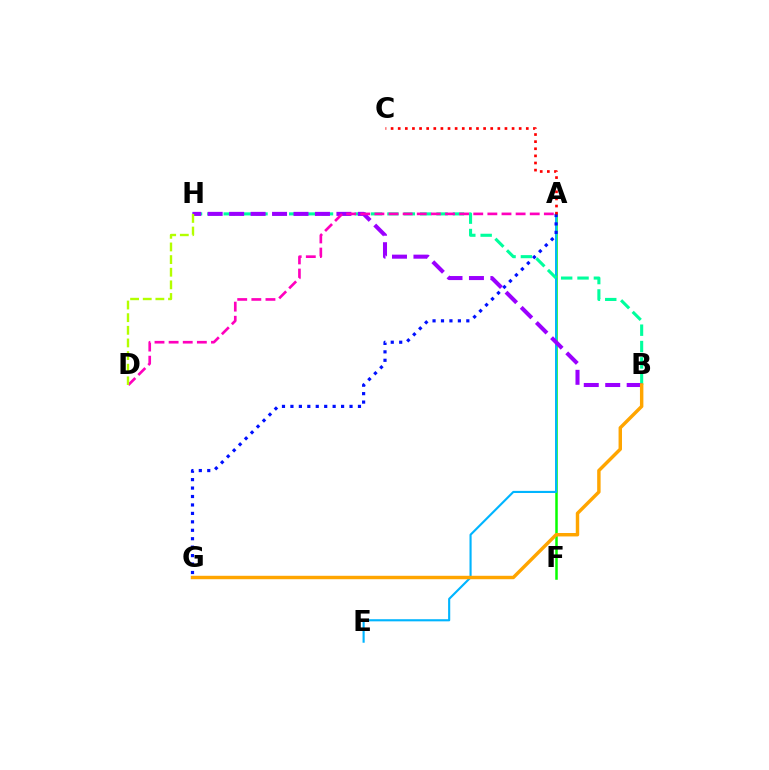{('A', 'F'): [{'color': '#08ff00', 'line_style': 'solid', 'thickness': 1.8}], ('A', 'E'): [{'color': '#00b5ff', 'line_style': 'solid', 'thickness': 1.53}], ('B', 'H'): [{'color': '#00ff9d', 'line_style': 'dashed', 'thickness': 2.22}, {'color': '#9b00ff', 'line_style': 'dashed', 'thickness': 2.91}], ('A', 'G'): [{'color': '#0010ff', 'line_style': 'dotted', 'thickness': 2.29}], ('A', 'C'): [{'color': '#ff0000', 'line_style': 'dotted', 'thickness': 1.93}], ('A', 'D'): [{'color': '#ff00bd', 'line_style': 'dashed', 'thickness': 1.92}], ('D', 'H'): [{'color': '#b3ff00', 'line_style': 'dashed', 'thickness': 1.72}], ('B', 'G'): [{'color': '#ffa500', 'line_style': 'solid', 'thickness': 2.47}]}